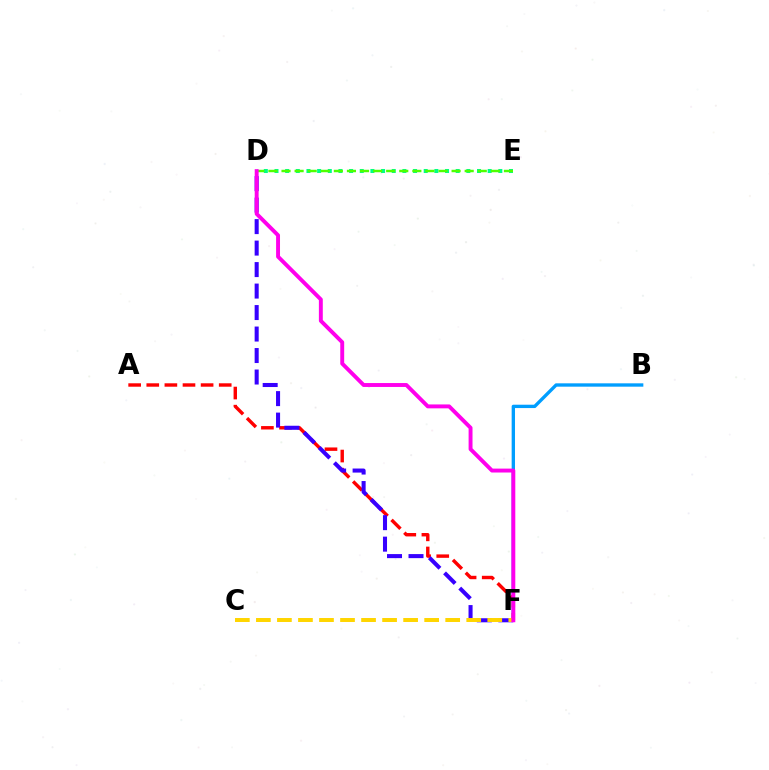{('B', 'F'): [{'color': '#009eff', 'line_style': 'solid', 'thickness': 2.41}], ('A', 'F'): [{'color': '#ff0000', 'line_style': 'dashed', 'thickness': 2.46}], ('D', 'E'): [{'color': '#00ff86', 'line_style': 'dotted', 'thickness': 2.9}, {'color': '#4fff00', 'line_style': 'dashed', 'thickness': 1.78}], ('D', 'F'): [{'color': '#3700ff', 'line_style': 'dashed', 'thickness': 2.92}, {'color': '#ff00ed', 'line_style': 'solid', 'thickness': 2.81}], ('C', 'F'): [{'color': '#ffd500', 'line_style': 'dashed', 'thickness': 2.86}]}